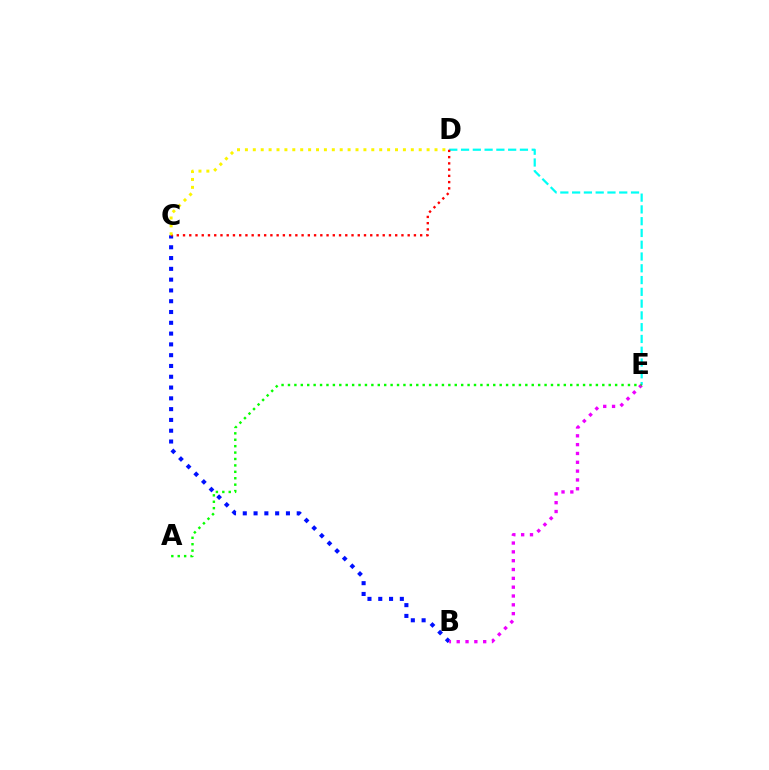{('B', 'C'): [{'color': '#0010ff', 'line_style': 'dotted', 'thickness': 2.93}], ('D', 'E'): [{'color': '#00fff6', 'line_style': 'dashed', 'thickness': 1.6}], ('B', 'E'): [{'color': '#ee00ff', 'line_style': 'dotted', 'thickness': 2.4}], ('C', 'D'): [{'color': '#ff0000', 'line_style': 'dotted', 'thickness': 1.7}, {'color': '#fcf500', 'line_style': 'dotted', 'thickness': 2.15}], ('A', 'E'): [{'color': '#08ff00', 'line_style': 'dotted', 'thickness': 1.74}]}